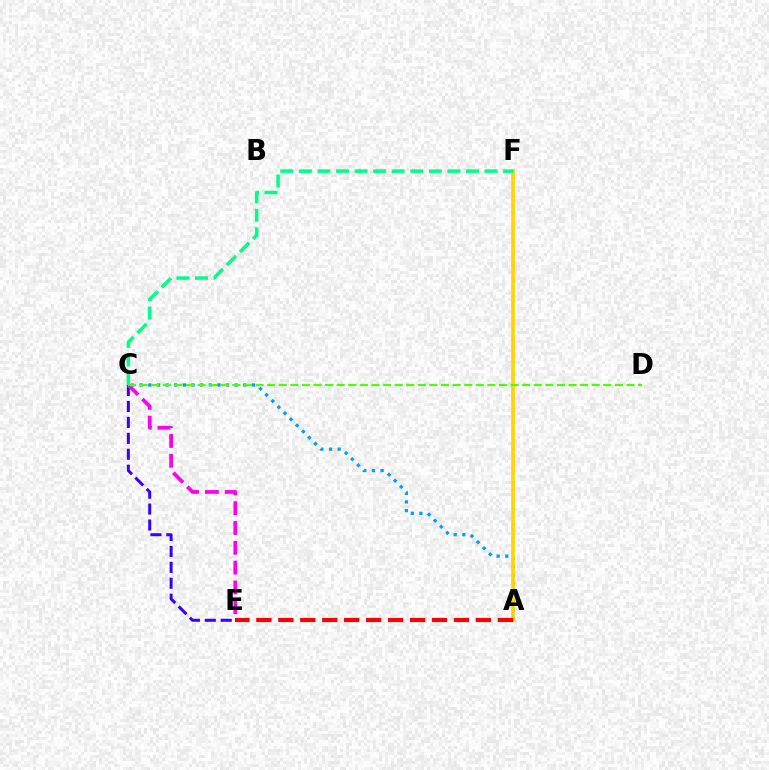{('C', 'E'): [{'color': '#3700ff', 'line_style': 'dashed', 'thickness': 2.16}, {'color': '#ff00ed', 'line_style': 'dashed', 'thickness': 2.69}], ('A', 'C'): [{'color': '#009eff', 'line_style': 'dotted', 'thickness': 2.35}], ('A', 'F'): [{'color': '#ffd500', 'line_style': 'solid', 'thickness': 2.64}], ('C', 'D'): [{'color': '#4fff00', 'line_style': 'dashed', 'thickness': 1.57}], ('C', 'F'): [{'color': '#00ff86', 'line_style': 'dashed', 'thickness': 2.52}], ('A', 'E'): [{'color': '#ff0000', 'line_style': 'dashed', 'thickness': 2.98}]}